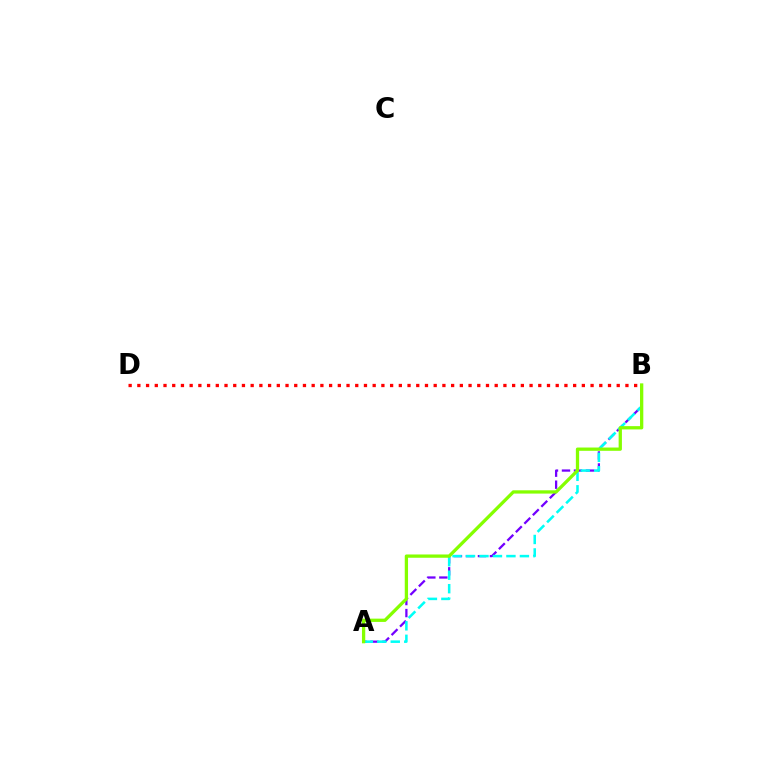{('A', 'B'): [{'color': '#7200ff', 'line_style': 'dashed', 'thickness': 1.63}, {'color': '#00fff6', 'line_style': 'dashed', 'thickness': 1.83}, {'color': '#84ff00', 'line_style': 'solid', 'thickness': 2.36}], ('B', 'D'): [{'color': '#ff0000', 'line_style': 'dotted', 'thickness': 2.37}]}